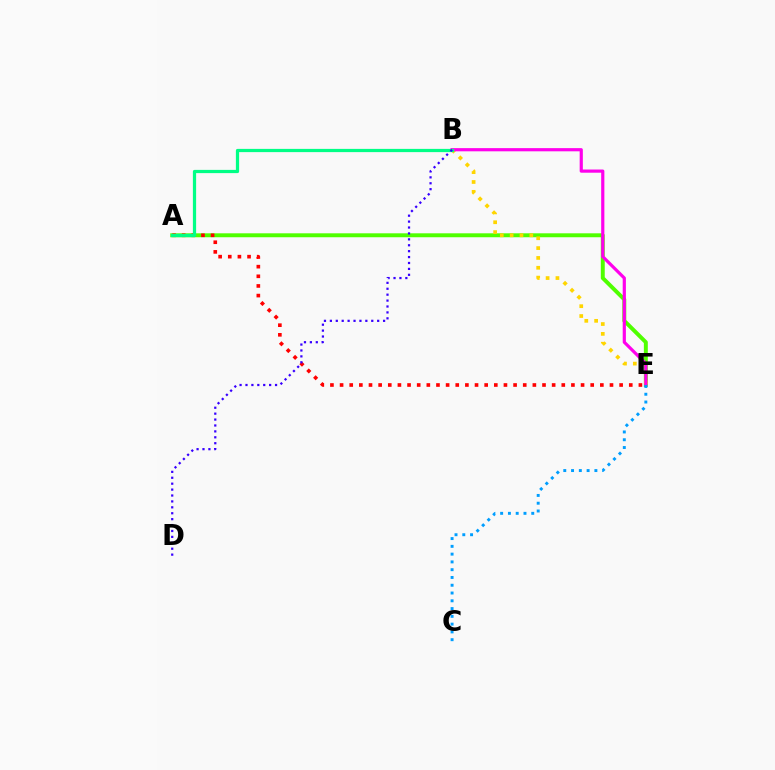{('A', 'E'): [{'color': '#4fff00', 'line_style': 'solid', 'thickness': 2.84}, {'color': '#ff0000', 'line_style': 'dotted', 'thickness': 2.62}], ('B', 'E'): [{'color': '#ffd500', 'line_style': 'dotted', 'thickness': 2.67}, {'color': '#ff00ed', 'line_style': 'solid', 'thickness': 2.29}], ('C', 'E'): [{'color': '#009eff', 'line_style': 'dotted', 'thickness': 2.11}], ('A', 'B'): [{'color': '#00ff86', 'line_style': 'solid', 'thickness': 2.32}], ('B', 'D'): [{'color': '#3700ff', 'line_style': 'dotted', 'thickness': 1.61}]}